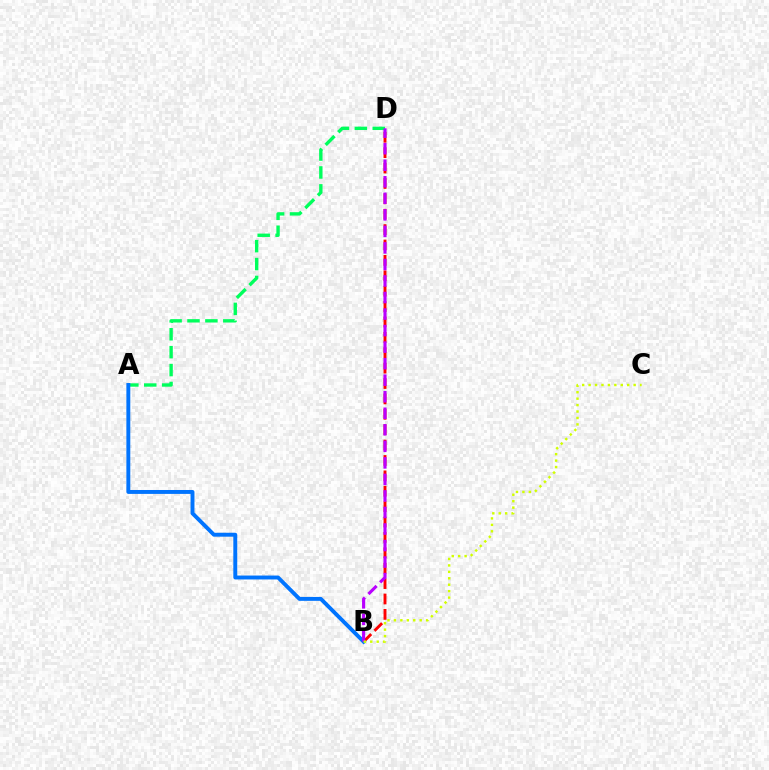{('A', 'D'): [{'color': '#00ff5c', 'line_style': 'dashed', 'thickness': 2.43}], ('B', 'D'): [{'color': '#ff0000', 'line_style': 'dashed', 'thickness': 2.09}, {'color': '#b900ff', 'line_style': 'dashed', 'thickness': 2.25}], ('A', 'B'): [{'color': '#0074ff', 'line_style': 'solid', 'thickness': 2.82}], ('B', 'C'): [{'color': '#d1ff00', 'line_style': 'dotted', 'thickness': 1.75}]}